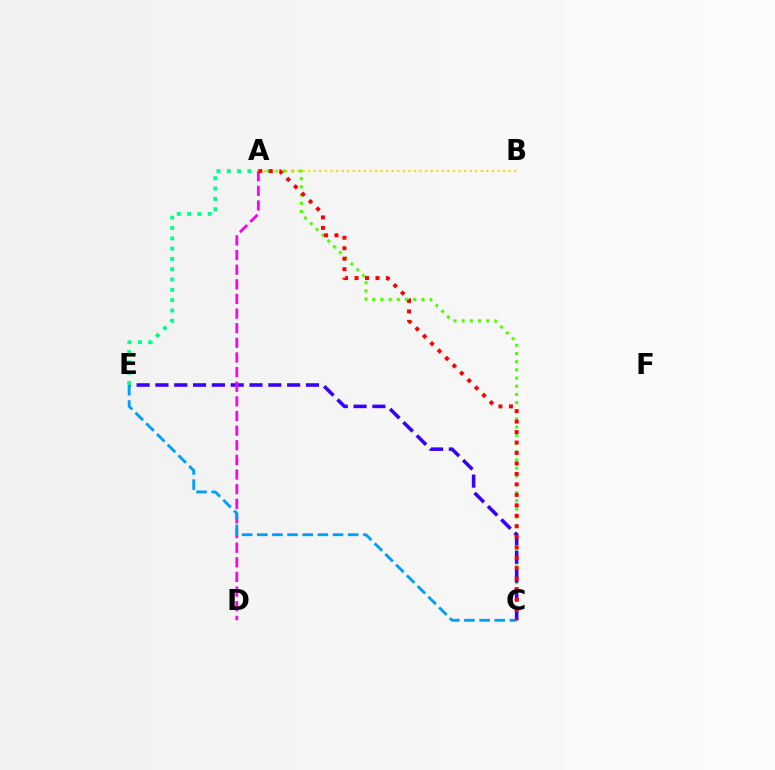{('A', 'C'): [{'color': '#4fff00', 'line_style': 'dotted', 'thickness': 2.22}, {'color': '#ff0000', 'line_style': 'dotted', 'thickness': 2.84}], ('C', 'E'): [{'color': '#3700ff', 'line_style': 'dashed', 'thickness': 2.56}, {'color': '#009eff', 'line_style': 'dashed', 'thickness': 2.06}], ('A', 'D'): [{'color': '#ff00ed', 'line_style': 'dashed', 'thickness': 1.99}], ('A', 'E'): [{'color': '#00ff86', 'line_style': 'dotted', 'thickness': 2.8}], ('A', 'B'): [{'color': '#ffd500', 'line_style': 'dotted', 'thickness': 1.51}]}